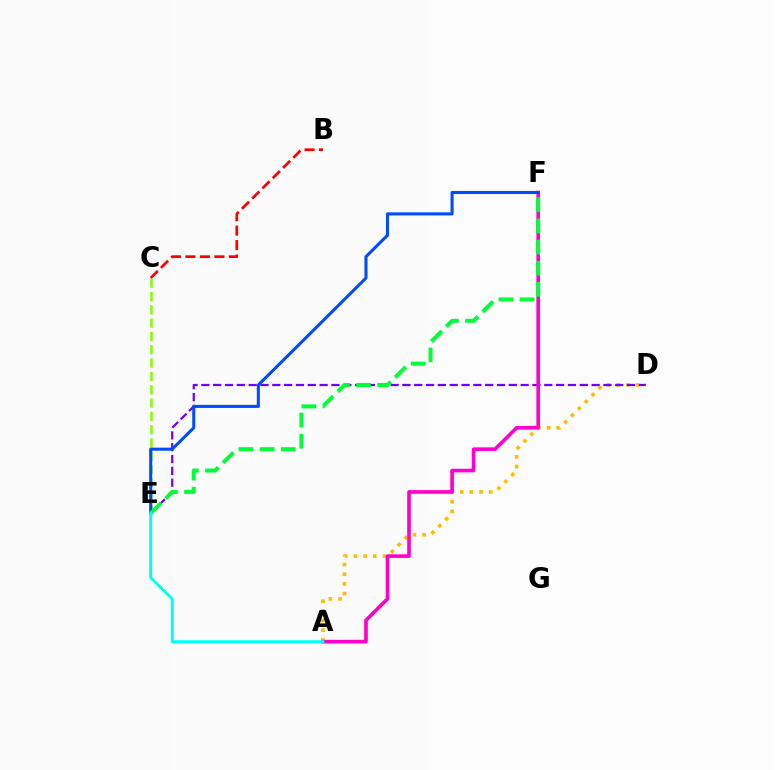{('B', 'C'): [{'color': '#ff0000', 'line_style': 'dashed', 'thickness': 1.97}], ('A', 'D'): [{'color': '#ffbd00', 'line_style': 'dotted', 'thickness': 2.63}], ('C', 'E'): [{'color': '#84ff00', 'line_style': 'dashed', 'thickness': 1.81}], ('D', 'E'): [{'color': '#7200ff', 'line_style': 'dashed', 'thickness': 1.61}], ('A', 'F'): [{'color': '#ff00cf', 'line_style': 'solid', 'thickness': 2.63}], ('E', 'F'): [{'color': '#004bff', 'line_style': 'solid', 'thickness': 2.2}, {'color': '#00ff39', 'line_style': 'dashed', 'thickness': 2.87}], ('A', 'E'): [{'color': '#00fff6', 'line_style': 'solid', 'thickness': 2.08}]}